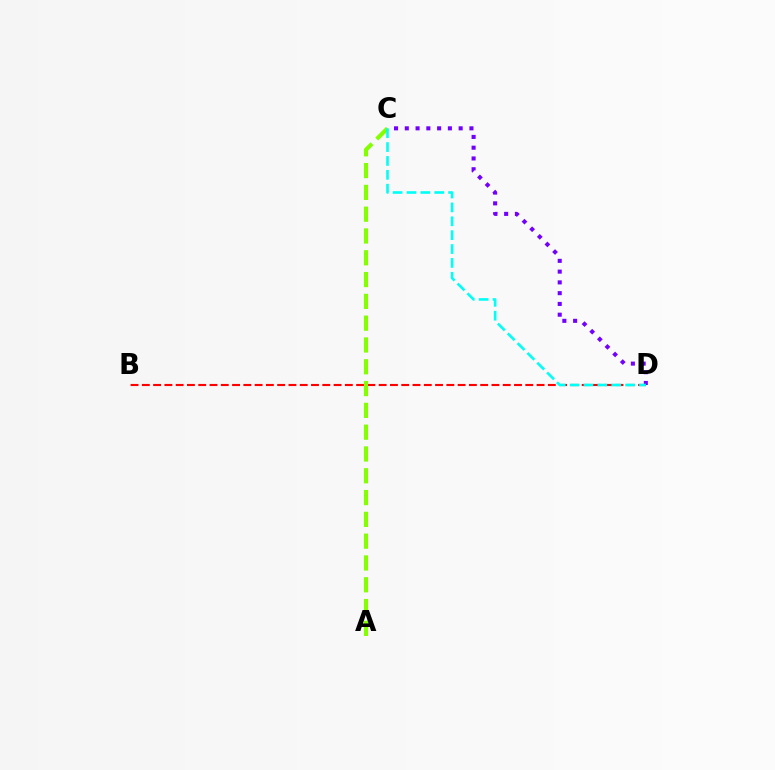{('B', 'D'): [{'color': '#ff0000', 'line_style': 'dashed', 'thickness': 1.53}], ('A', 'C'): [{'color': '#84ff00', 'line_style': 'dashed', 'thickness': 2.96}], ('C', 'D'): [{'color': '#7200ff', 'line_style': 'dotted', 'thickness': 2.93}, {'color': '#00fff6', 'line_style': 'dashed', 'thickness': 1.89}]}